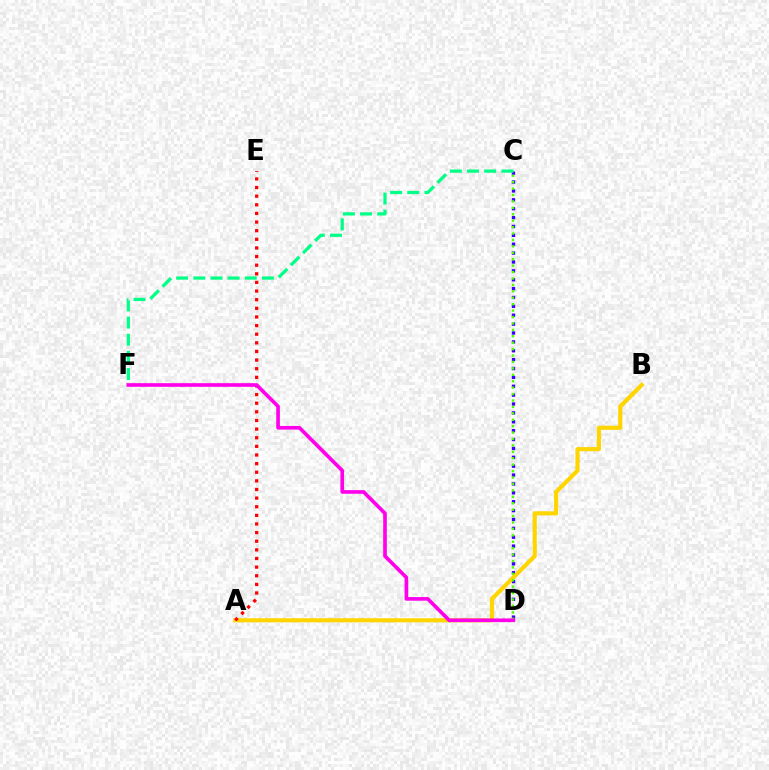{('C', 'D'): [{'color': '#3700ff', 'line_style': 'dotted', 'thickness': 2.41}, {'color': '#4fff00', 'line_style': 'dotted', 'thickness': 1.74}], ('A', 'D'): [{'color': '#009eff', 'line_style': 'dashed', 'thickness': 1.85}], ('C', 'F'): [{'color': '#00ff86', 'line_style': 'dashed', 'thickness': 2.33}], ('A', 'B'): [{'color': '#ffd500', 'line_style': 'solid', 'thickness': 2.98}], ('A', 'E'): [{'color': '#ff0000', 'line_style': 'dotted', 'thickness': 2.34}], ('D', 'F'): [{'color': '#ff00ed', 'line_style': 'solid', 'thickness': 2.63}]}